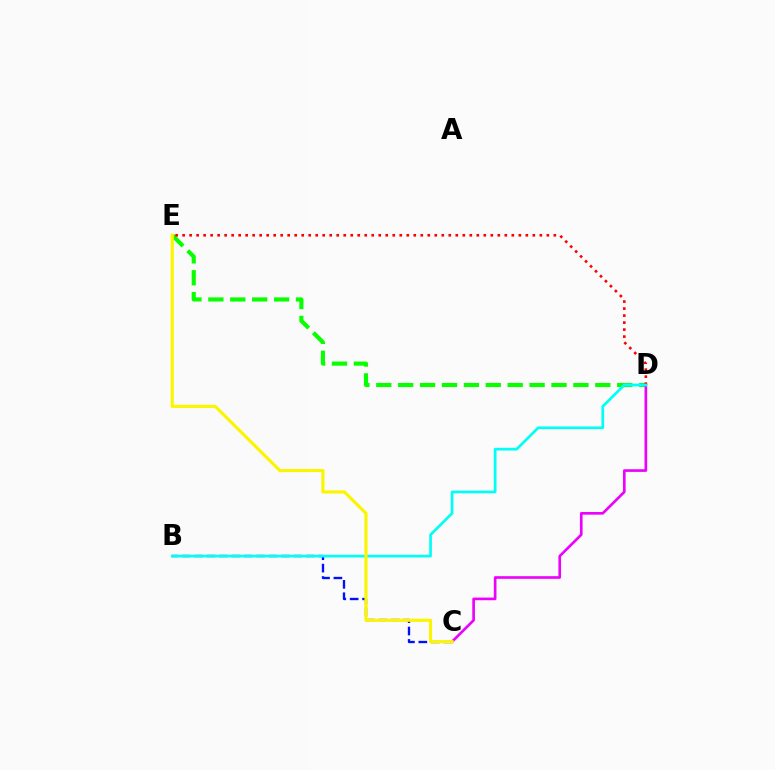{('D', 'E'): [{'color': '#08ff00', 'line_style': 'dashed', 'thickness': 2.98}, {'color': '#ff0000', 'line_style': 'dotted', 'thickness': 1.9}], ('B', 'C'): [{'color': '#0010ff', 'line_style': 'dashed', 'thickness': 1.69}], ('C', 'D'): [{'color': '#ee00ff', 'line_style': 'solid', 'thickness': 1.91}], ('B', 'D'): [{'color': '#00fff6', 'line_style': 'solid', 'thickness': 1.95}], ('C', 'E'): [{'color': '#fcf500', 'line_style': 'solid', 'thickness': 2.27}]}